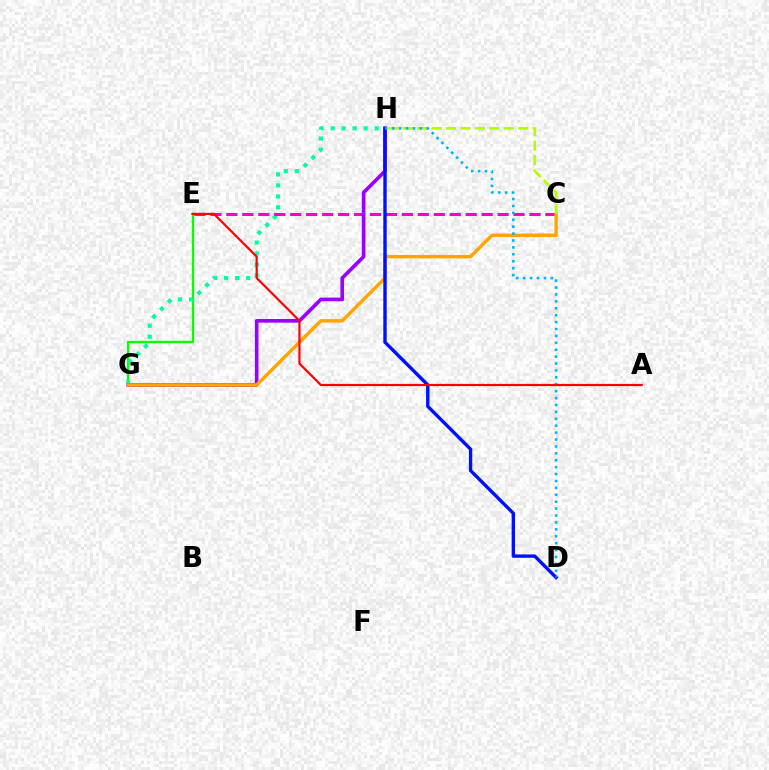{('E', 'G'): [{'color': '#08ff00', 'line_style': 'solid', 'thickness': 1.68}], ('G', 'H'): [{'color': '#00ff9d', 'line_style': 'dotted', 'thickness': 2.99}, {'color': '#9b00ff', 'line_style': 'solid', 'thickness': 2.63}], ('C', 'E'): [{'color': '#ff00bd', 'line_style': 'dashed', 'thickness': 2.17}], ('C', 'G'): [{'color': '#ffa500', 'line_style': 'solid', 'thickness': 2.46}], ('C', 'H'): [{'color': '#b3ff00', 'line_style': 'dashed', 'thickness': 1.96}], ('D', 'H'): [{'color': '#0010ff', 'line_style': 'solid', 'thickness': 2.44}, {'color': '#00b5ff', 'line_style': 'dotted', 'thickness': 1.88}], ('A', 'E'): [{'color': '#ff0000', 'line_style': 'solid', 'thickness': 1.57}]}